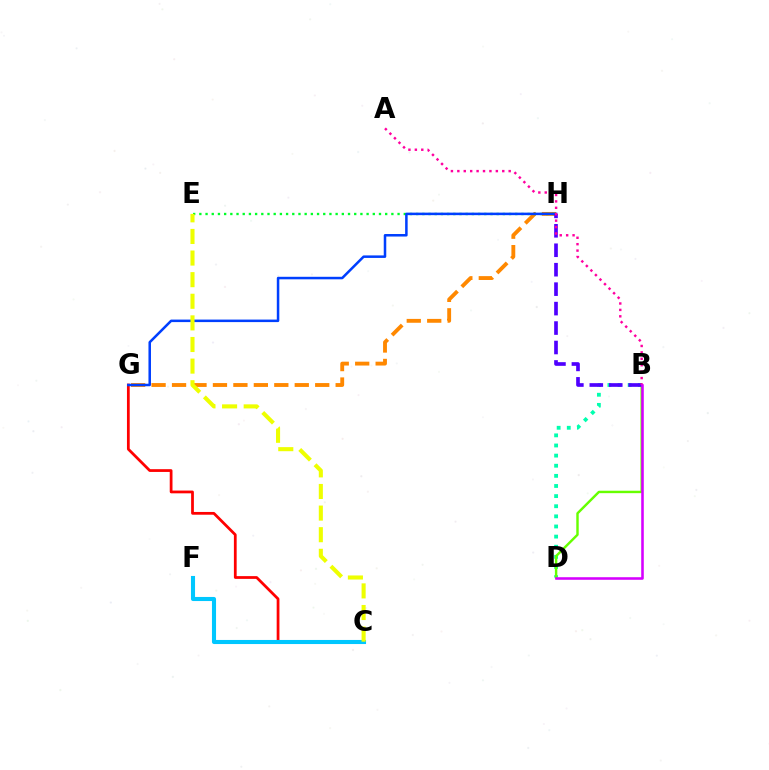{('C', 'G'): [{'color': '#ff0000', 'line_style': 'solid', 'thickness': 1.99}], ('B', 'D'): [{'color': '#00ffaf', 'line_style': 'dotted', 'thickness': 2.75}, {'color': '#66ff00', 'line_style': 'solid', 'thickness': 1.75}, {'color': '#d600ff', 'line_style': 'solid', 'thickness': 1.85}], ('G', 'H'): [{'color': '#ff8800', 'line_style': 'dashed', 'thickness': 2.78}, {'color': '#003fff', 'line_style': 'solid', 'thickness': 1.81}], ('C', 'F'): [{'color': '#00c7ff', 'line_style': 'solid', 'thickness': 2.94}], ('E', 'H'): [{'color': '#00ff27', 'line_style': 'dotted', 'thickness': 1.68}], ('B', 'H'): [{'color': '#4f00ff', 'line_style': 'dashed', 'thickness': 2.64}], ('A', 'B'): [{'color': '#ff00a0', 'line_style': 'dotted', 'thickness': 1.74}], ('C', 'E'): [{'color': '#eeff00', 'line_style': 'dashed', 'thickness': 2.94}]}